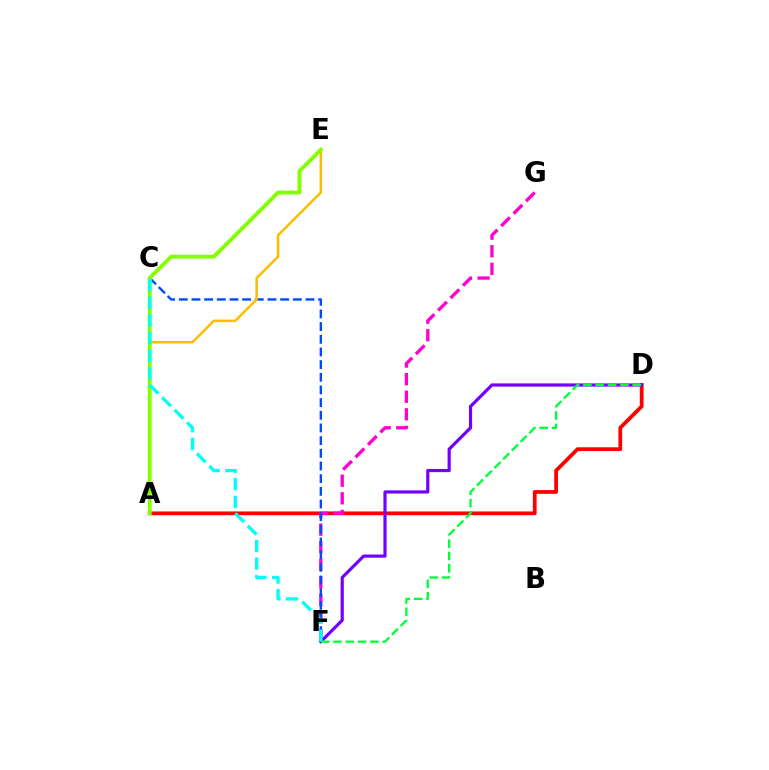{('A', 'D'): [{'color': '#ff0000', 'line_style': 'solid', 'thickness': 2.71}], ('D', 'F'): [{'color': '#7200ff', 'line_style': 'solid', 'thickness': 2.28}, {'color': '#00ff39', 'line_style': 'dashed', 'thickness': 1.67}], ('F', 'G'): [{'color': '#ff00cf', 'line_style': 'dashed', 'thickness': 2.39}], ('C', 'F'): [{'color': '#004bff', 'line_style': 'dashed', 'thickness': 1.72}, {'color': '#00fff6', 'line_style': 'dashed', 'thickness': 2.4}], ('A', 'E'): [{'color': '#ffbd00', 'line_style': 'solid', 'thickness': 1.81}, {'color': '#84ff00', 'line_style': 'solid', 'thickness': 2.77}]}